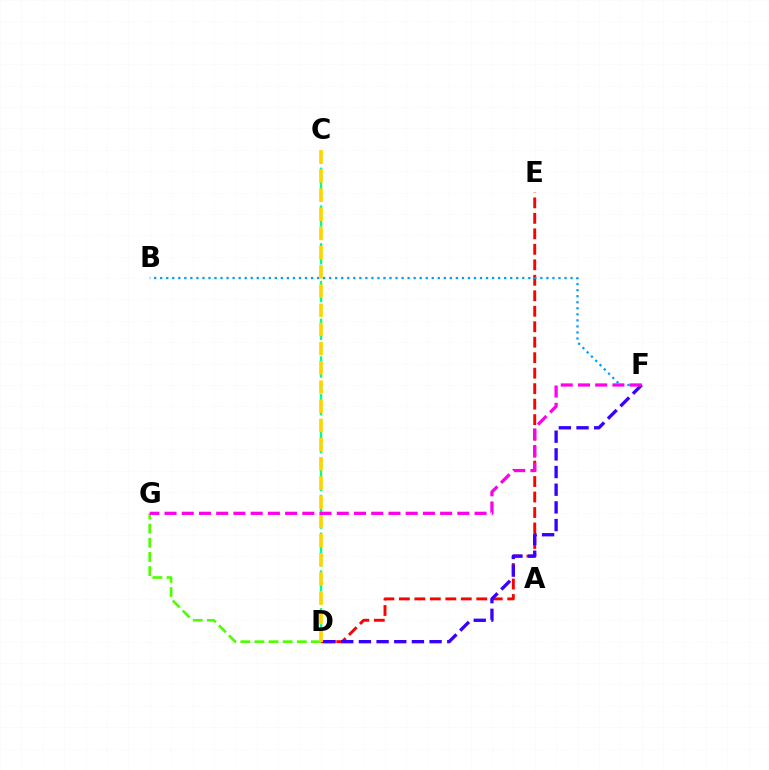{('D', 'E'): [{'color': '#ff0000', 'line_style': 'dashed', 'thickness': 2.1}], ('C', 'D'): [{'color': '#00ff86', 'line_style': 'dashed', 'thickness': 1.71}, {'color': '#ffd500', 'line_style': 'dashed', 'thickness': 2.61}], ('B', 'F'): [{'color': '#009eff', 'line_style': 'dotted', 'thickness': 1.64}], ('D', 'G'): [{'color': '#4fff00', 'line_style': 'dashed', 'thickness': 1.92}], ('D', 'F'): [{'color': '#3700ff', 'line_style': 'dashed', 'thickness': 2.4}], ('F', 'G'): [{'color': '#ff00ed', 'line_style': 'dashed', 'thickness': 2.34}]}